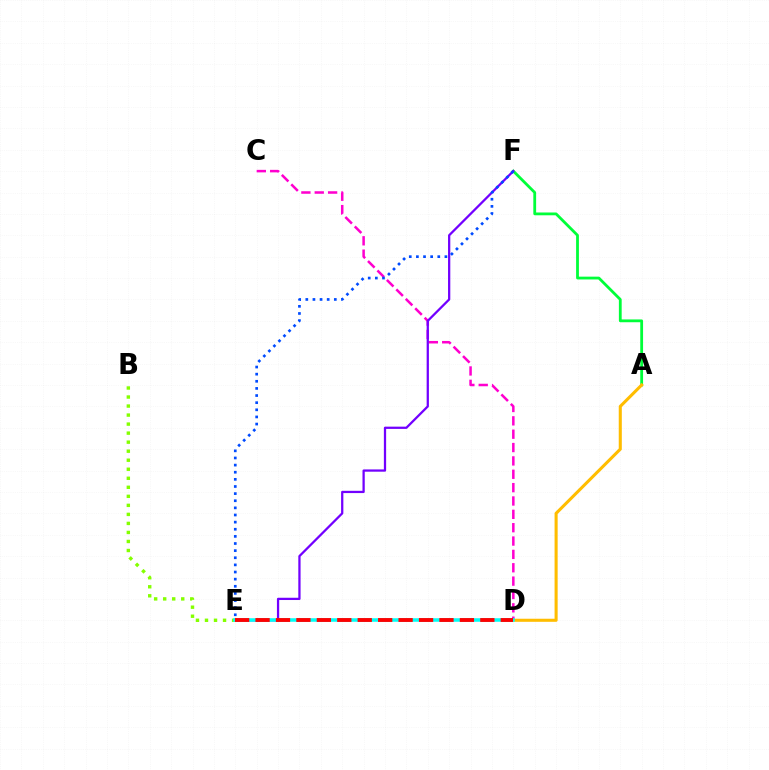{('C', 'D'): [{'color': '#ff00cf', 'line_style': 'dashed', 'thickness': 1.81}], ('B', 'E'): [{'color': '#84ff00', 'line_style': 'dotted', 'thickness': 2.45}], ('A', 'F'): [{'color': '#00ff39', 'line_style': 'solid', 'thickness': 2.01}], ('A', 'D'): [{'color': '#ffbd00', 'line_style': 'solid', 'thickness': 2.21}], ('E', 'F'): [{'color': '#7200ff', 'line_style': 'solid', 'thickness': 1.63}, {'color': '#004bff', 'line_style': 'dotted', 'thickness': 1.94}], ('D', 'E'): [{'color': '#00fff6', 'line_style': 'solid', 'thickness': 2.55}, {'color': '#ff0000', 'line_style': 'dashed', 'thickness': 2.78}]}